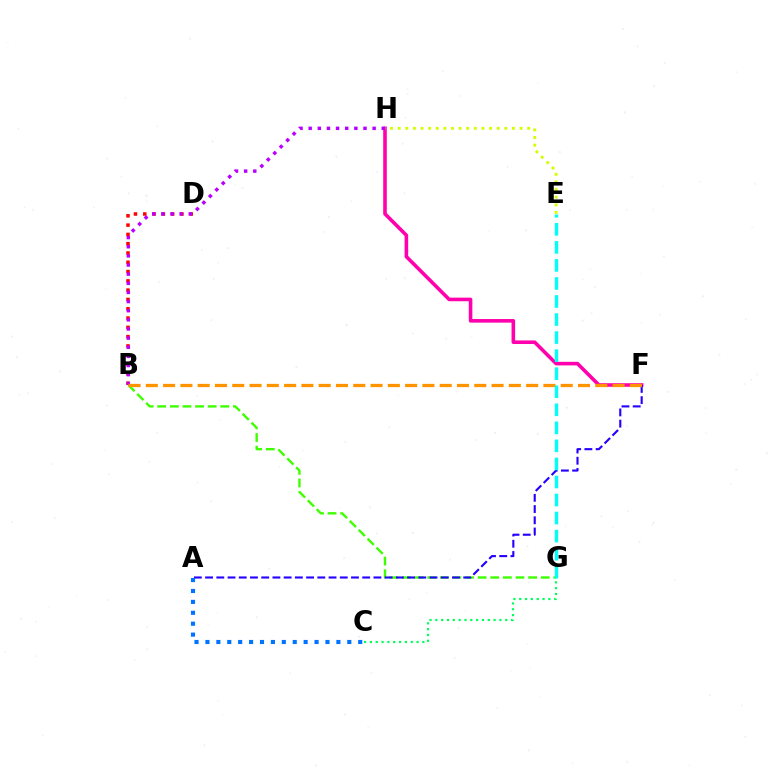{('B', 'G'): [{'color': '#3dff00', 'line_style': 'dashed', 'thickness': 1.71}], ('F', 'H'): [{'color': '#ff00ac', 'line_style': 'solid', 'thickness': 2.58}], ('B', 'D'): [{'color': '#ff0000', 'line_style': 'dotted', 'thickness': 2.53}], ('A', 'F'): [{'color': '#2500ff', 'line_style': 'dashed', 'thickness': 1.52}], ('C', 'G'): [{'color': '#00ff5c', 'line_style': 'dotted', 'thickness': 1.58}], ('B', 'H'): [{'color': '#b900ff', 'line_style': 'dotted', 'thickness': 2.48}], ('E', 'H'): [{'color': '#d1ff00', 'line_style': 'dotted', 'thickness': 2.07}], ('B', 'F'): [{'color': '#ff9400', 'line_style': 'dashed', 'thickness': 2.35}], ('E', 'G'): [{'color': '#00fff6', 'line_style': 'dashed', 'thickness': 2.45}], ('A', 'C'): [{'color': '#0074ff', 'line_style': 'dotted', 'thickness': 2.96}]}